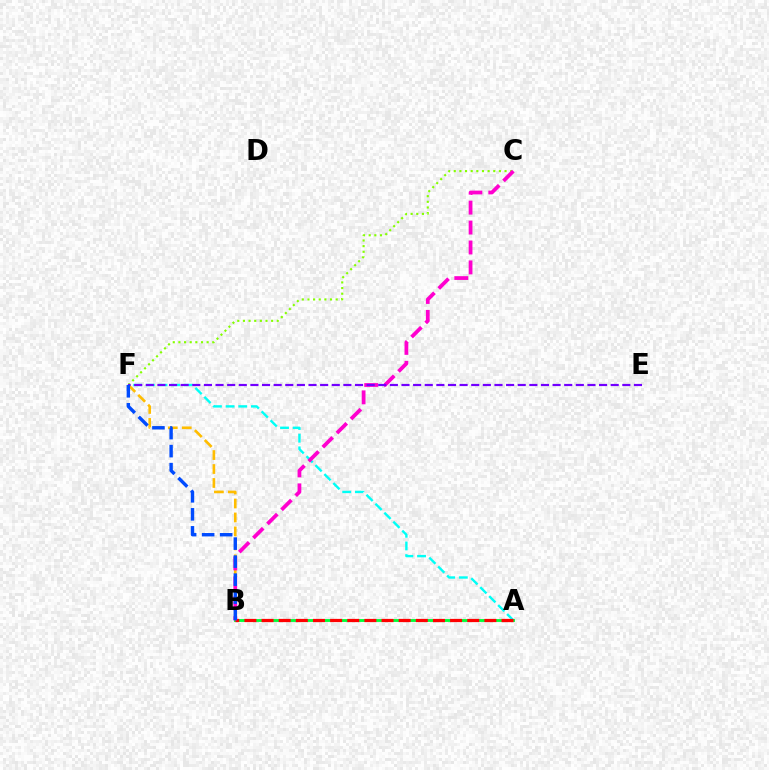{('A', 'F'): [{'color': '#00fff6', 'line_style': 'dashed', 'thickness': 1.72}], ('C', 'F'): [{'color': '#84ff00', 'line_style': 'dotted', 'thickness': 1.53}], ('B', 'F'): [{'color': '#ffbd00', 'line_style': 'dashed', 'thickness': 1.9}, {'color': '#004bff', 'line_style': 'dashed', 'thickness': 2.45}], ('A', 'B'): [{'color': '#00ff39', 'line_style': 'solid', 'thickness': 2.06}, {'color': '#ff0000', 'line_style': 'dashed', 'thickness': 2.33}], ('B', 'C'): [{'color': '#ff00cf', 'line_style': 'dashed', 'thickness': 2.71}], ('E', 'F'): [{'color': '#7200ff', 'line_style': 'dashed', 'thickness': 1.58}]}